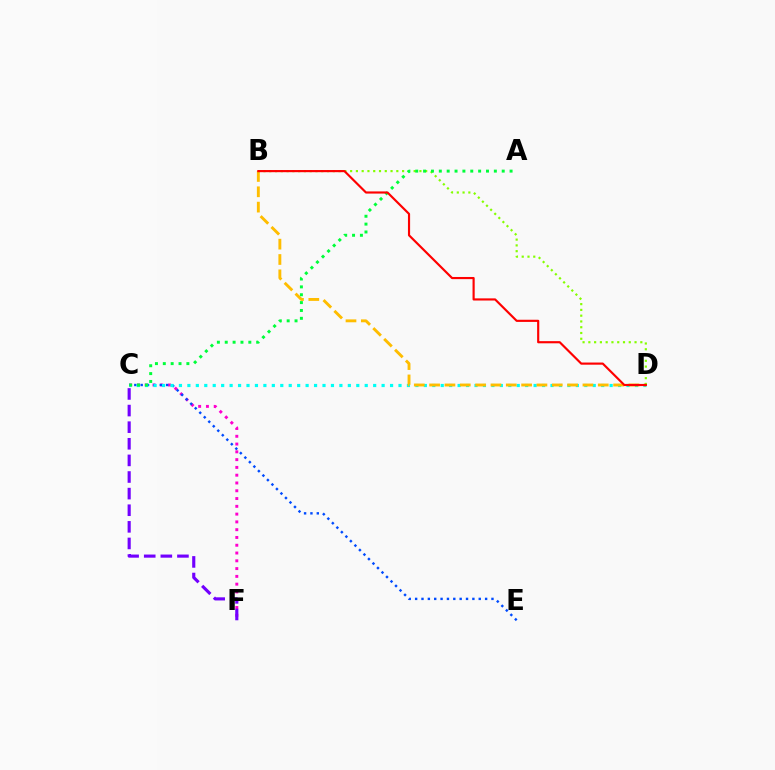{('C', 'F'): [{'color': '#ff00cf', 'line_style': 'dotted', 'thickness': 2.11}, {'color': '#7200ff', 'line_style': 'dashed', 'thickness': 2.26}], ('C', 'E'): [{'color': '#004bff', 'line_style': 'dotted', 'thickness': 1.73}], ('C', 'D'): [{'color': '#00fff6', 'line_style': 'dotted', 'thickness': 2.29}], ('B', 'D'): [{'color': '#ffbd00', 'line_style': 'dashed', 'thickness': 2.08}, {'color': '#84ff00', 'line_style': 'dotted', 'thickness': 1.57}, {'color': '#ff0000', 'line_style': 'solid', 'thickness': 1.55}], ('A', 'C'): [{'color': '#00ff39', 'line_style': 'dotted', 'thickness': 2.14}]}